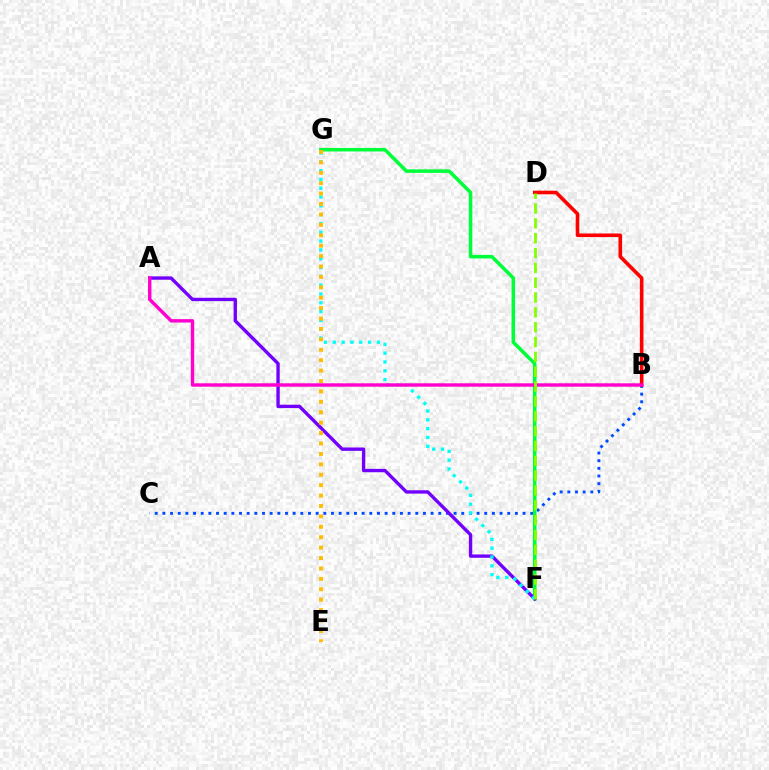{('B', 'C'): [{'color': '#004bff', 'line_style': 'dotted', 'thickness': 2.08}], ('F', 'G'): [{'color': '#00ff39', 'line_style': 'solid', 'thickness': 2.54}, {'color': '#00fff6', 'line_style': 'dotted', 'thickness': 2.39}], ('A', 'F'): [{'color': '#7200ff', 'line_style': 'solid', 'thickness': 2.42}], ('B', 'D'): [{'color': '#ff0000', 'line_style': 'solid', 'thickness': 2.59}], ('E', 'G'): [{'color': '#ffbd00', 'line_style': 'dotted', 'thickness': 2.83}], ('A', 'B'): [{'color': '#ff00cf', 'line_style': 'solid', 'thickness': 2.45}], ('D', 'F'): [{'color': '#84ff00', 'line_style': 'dashed', 'thickness': 2.02}]}